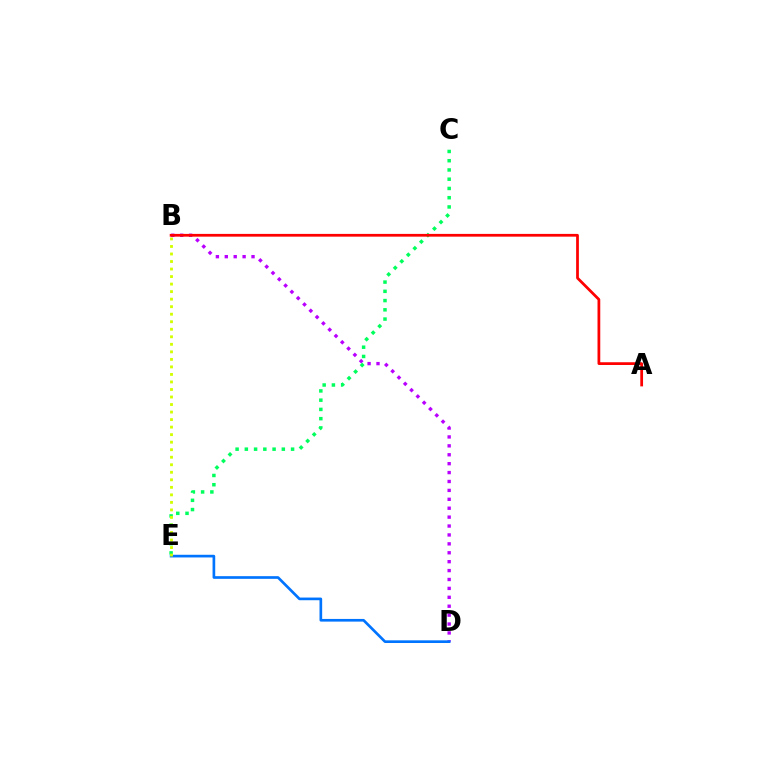{('B', 'D'): [{'color': '#b900ff', 'line_style': 'dotted', 'thickness': 2.42}], ('C', 'E'): [{'color': '#00ff5c', 'line_style': 'dotted', 'thickness': 2.51}], ('D', 'E'): [{'color': '#0074ff', 'line_style': 'solid', 'thickness': 1.92}], ('A', 'B'): [{'color': '#ff0000', 'line_style': 'solid', 'thickness': 1.98}], ('B', 'E'): [{'color': '#d1ff00', 'line_style': 'dotted', 'thickness': 2.05}]}